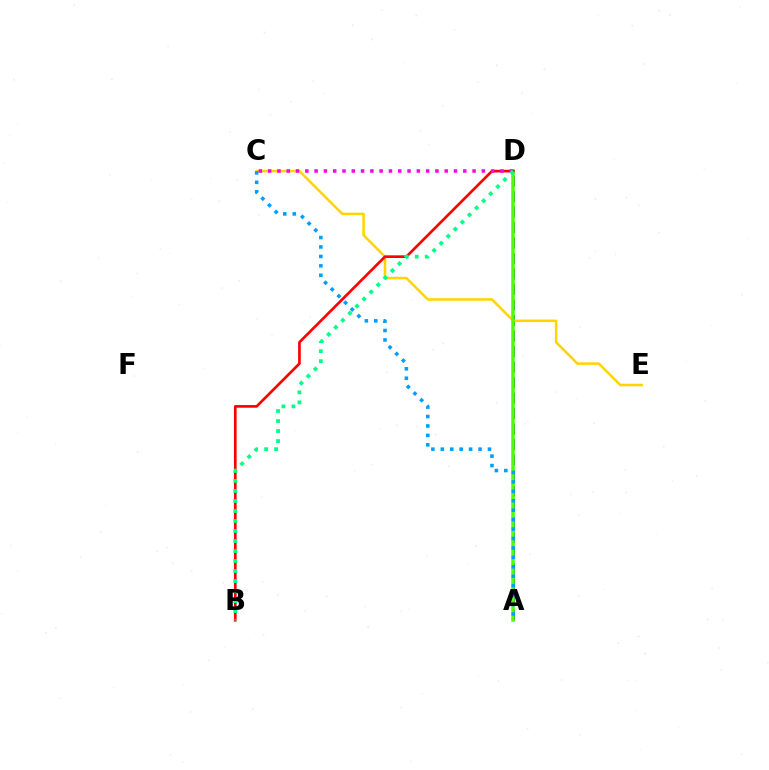{('A', 'D'): [{'color': '#3700ff', 'line_style': 'dashed', 'thickness': 2.11}, {'color': '#4fff00', 'line_style': 'solid', 'thickness': 2.53}], ('C', 'E'): [{'color': '#ffd500', 'line_style': 'solid', 'thickness': 1.83}], ('B', 'D'): [{'color': '#ff0000', 'line_style': 'solid', 'thickness': 1.92}, {'color': '#00ff86', 'line_style': 'dotted', 'thickness': 2.72}], ('C', 'D'): [{'color': '#ff00ed', 'line_style': 'dotted', 'thickness': 2.52}], ('A', 'C'): [{'color': '#009eff', 'line_style': 'dotted', 'thickness': 2.56}]}